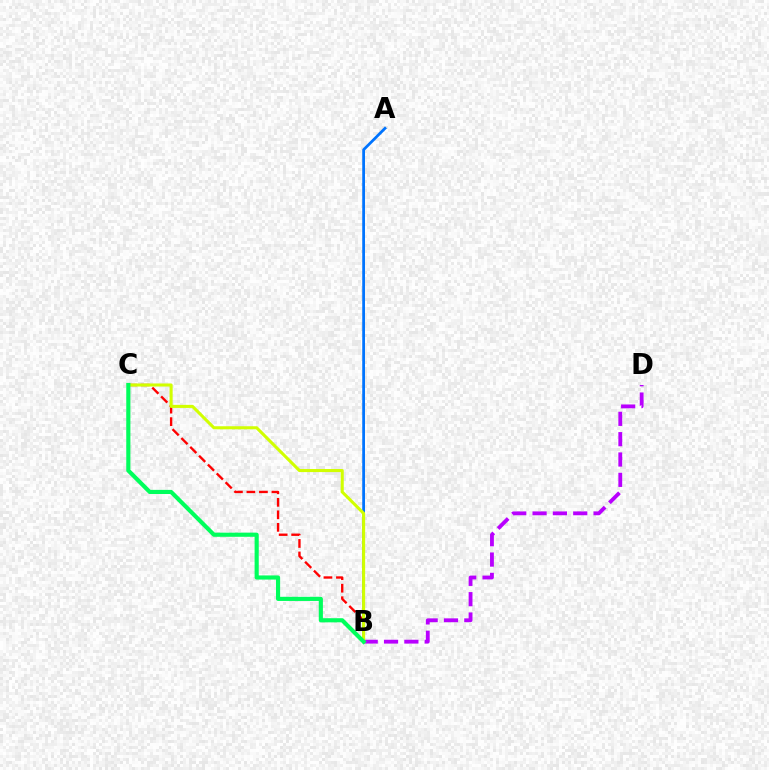{('B', 'C'): [{'color': '#ff0000', 'line_style': 'dashed', 'thickness': 1.7}, {'color': '#d1ff00', 'line_style': 'solid', 'thickness': 2.21}, {'color': '#00ff5c', 'line_style': 'solid', 'thickness': 2.98}], ('A', 'B'): [{'color': '#0074ff', 'line_style': 'solid', 'thickness': 1.98}], ('B', 'D'): [{'color': '#b900ff', 'line_style': 'dashed', 'thickness': 2.76}]}